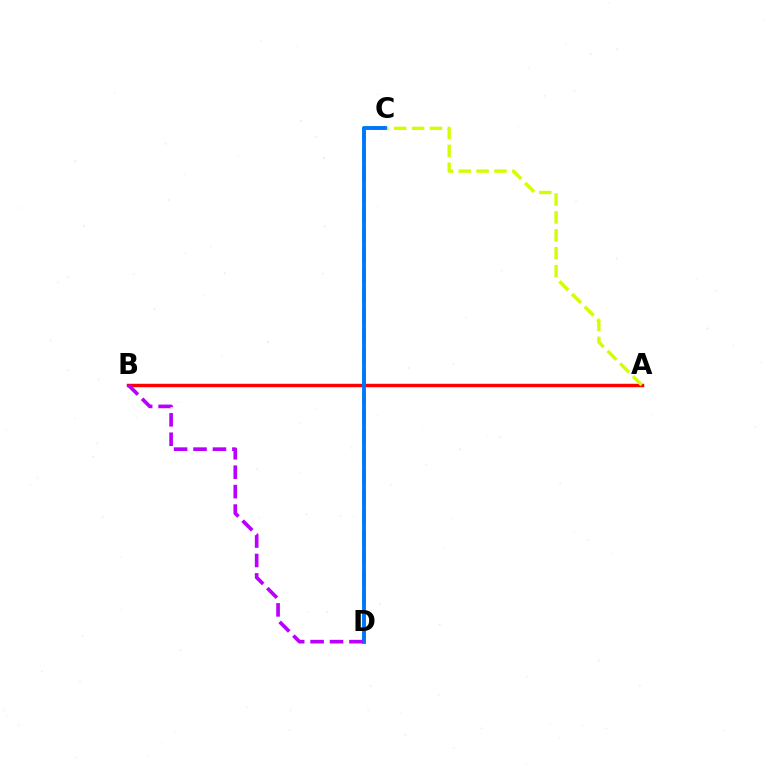{('A', 'B'): [{'color': '#ff0000', 'line_style': 'solid', 'thickness': 2.47}], ('C', 'D'): [{'color': '#00ff5c', 'line_style': 'dashed', 'thickness': 2.74}, {'color': '#0074ff', 'line_style': 'solid', 'thickness': 2.75}], ('A', 'C'): [{'color': '#d1ff00', 'line_style': 'dashed', 'thickness': 2.43}], ('B', 'D'): [{'color': '#b900ff', 'line_style': 'dashed', 'thickness': 2.64}]}